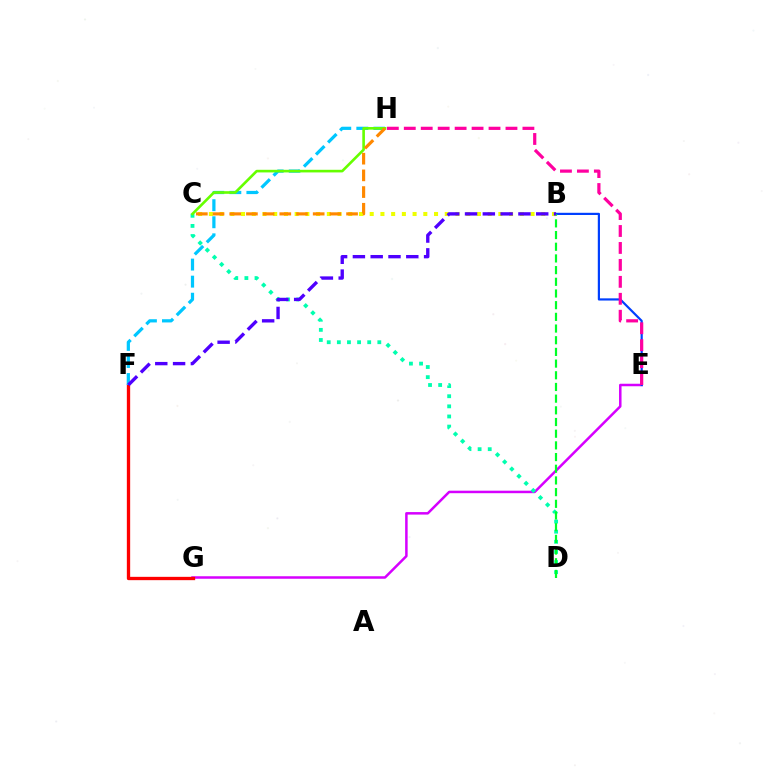{('E', 'G'): [{'color': '#d600ff', 'line_style': 'solid', 'thickness': 1.8}], ('B', 'E'): [{'color': '#003fff', 'line_style': 'solid', 'thickness': 1.58}], ('E', 'H'): [{'color': '#ff00a0', 'line_style': 'dashed', 'thickness': 2.3}], ('C', 'D'): [{'color': '#00ffaf', 'line_style': 'dotted', 'thickness': 2.75}], ('B', 'D'): [{'color': '#00ff27', 'line_style': 'dashed', 'thickness': 1.59}], ('B', 'C'): [{'color': '#eeff00', 'line_style': 'dotted', 'thickness': 2.91}], ('F', 'G'): [{'color': '#ff0000', 'line_style': 'solid', 'thickness': 2.39}], ('F', 'H'): [{'color': '#00c7ff', 'line_style': 'dashed', 'thickness': 2.32}], ('C', 'H'): [{'color': '#66ff00', 'line_style': 'solid', 'thickness': 1.89}, {'color': '#ff8800', 'line_style': 'dashed', 'thickness': 2.27}], ('B', 'F'): [{'color': '#4f00ff', 'line_style': 'dashed', 'thickness': 2.42}]}